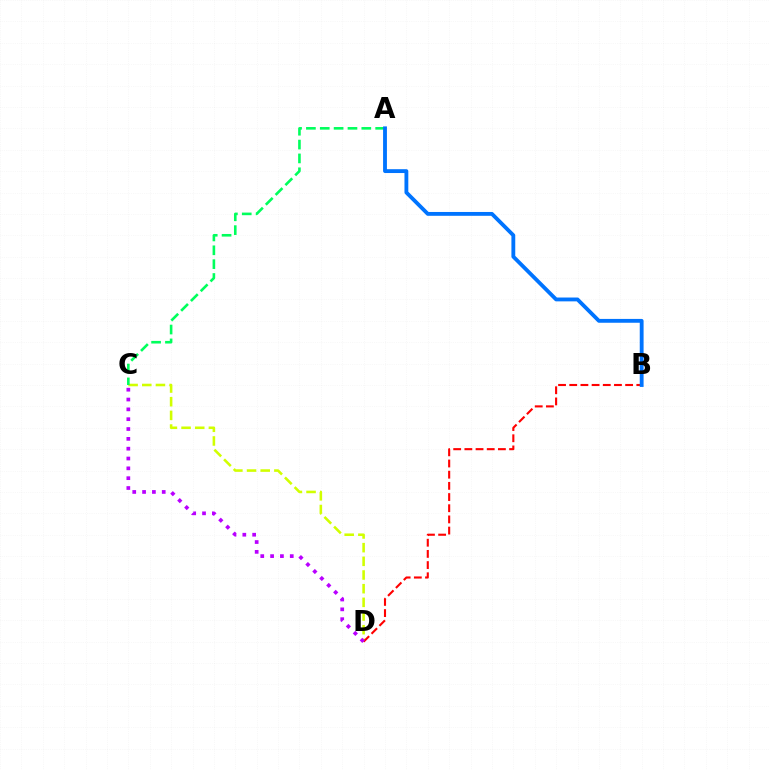{('C', 'D'): [{'color': '#d1ff00', 'line_style': 'dashed', 'thickness': 1.86}, {'color': '#b900ff', 'line_style': 'dotted', 'thickness': 2.67}], ('B', 'D'): [{'color': '#ff0000', 'line_style': 'dashed', 'thickness': 1.52}], ('A', 'C'): [{'color': '#00ff5c', 'line_style': 'dashed', 'thickness': 1.88}], ('A', 'B'): [{'color': '#0074ff', 'line_style': 'solid', 'thickness': 2.77}]}